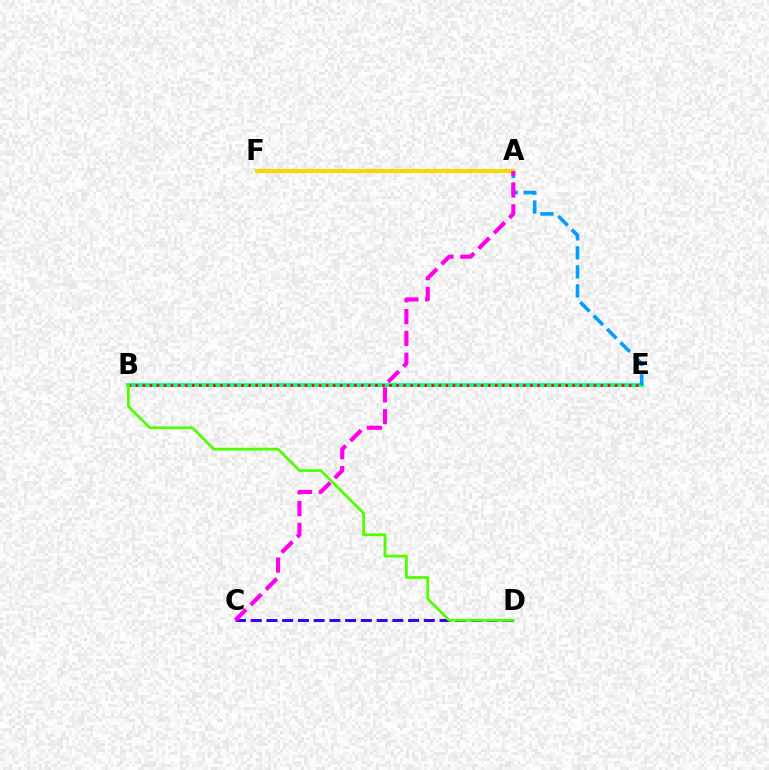{('B', 'E'): [{'color': '#00ff86', 'line_style': 'solid', 'thickness': 2.74}, {'color': '#ff0000', 'line_style': 'dotted', 'thickness': 1.91}], ('A', 'F'): [{'color': '#ffd500', 'line_style': 'solid', 'thickness': 2.9}], ('C', 'D'): [{'color': '#3700ff', 'line_style': 'dashed', 'thickness': 2.14}], ('B', 'D'): [{'color': '#4fff00', 'line_style': 'solid', 'thickness': 2.0}], ('A', 'E'): [{'color': '#009eff', 'line_style': 'dashed', 'thickness': 2.58}], ('A', 'C'): [{'color': '#ff00ed', 'line_style': 'dashed', 'thickness': 2.96}]}